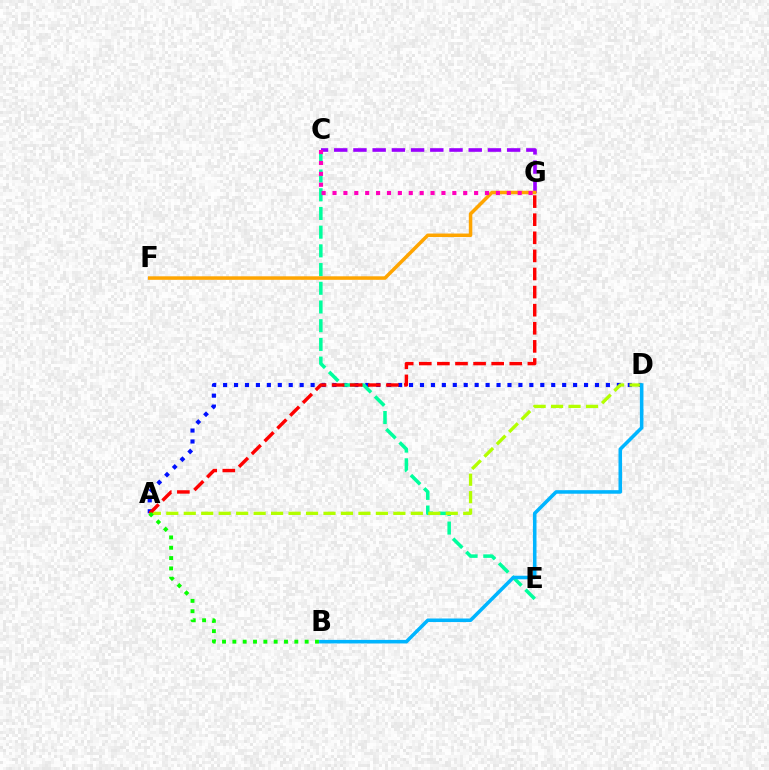{('A', 'D'): [{'color': '#0010ff', 'line_style': 'dotted', 'thickness': 2.97}, {'color': '#b3ff00', 'line_style': 'dashed', 'thickness': 2.37}], ('C', 'E'): [{'color': '#00ff9d', 'line_style': 'dashed', 'thickness': 2.54}], ('C', 'G'): [{'color': '#9b00ff', 'line_style': 'dashed', 'thickness': 2.61}, {'color': '#ff00bd', 'line_style': 'dotted', 'thickness': 2.96}], ('A', 'G'): [{'color': '#ff0000', 'line_style': 'dashed', 'thickness': 2.46}], ('B', 'D'): [{'color': '#00b5ff', 'line_style': 'solid', 'thickness': 2.56}], ('F', 'G'): [{'color': '#ffa500', 'line_style': 'solid', 'thickness': 2.52}], ('A', 'B'): [{'color': '#08ff00', 'line_style': 'dotted', 'thickness': 2.81}]}